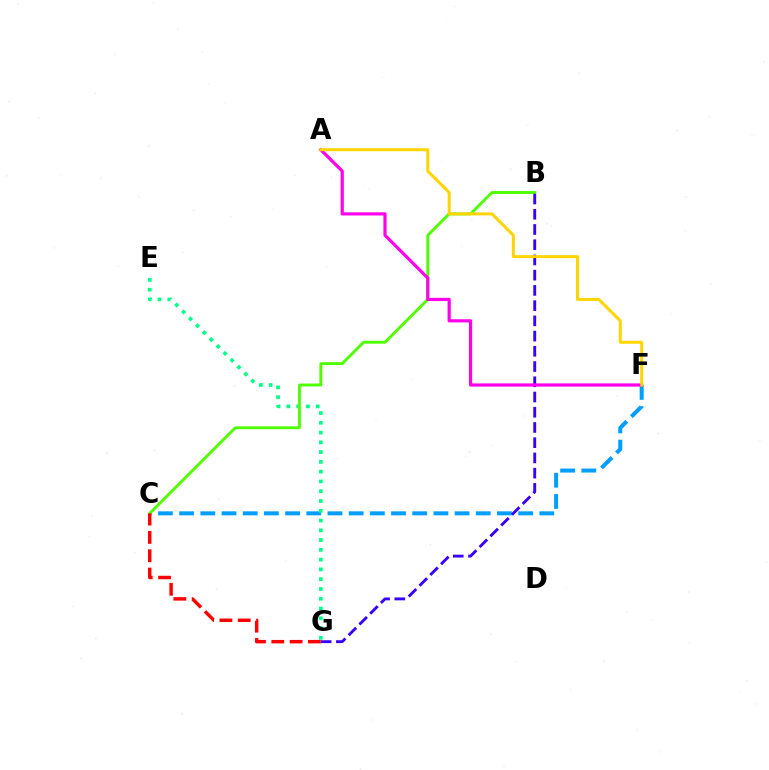{('C', 'F'): [{'color': '#009eff', 'line_style': 'dashed', 'thickness': 2.88}], ('E', 'G'): [{'color': '#00ff86', 'line_style': 'dotted', 'thickness': 2.66}], ('B', 'C'): [{'color': '#4fff00', 'line_style': 'solid', 'thickness': 2.09}], ('B', 'G'): [{'color': '#3700ff', 'line_style': 'dashed', 'thickness': 2.07}], ('C', 'G'): [{'color': '#ff0000', 'line_style': 'dashed', 'thickness': 2.49}], ('A', 'F'): [{'color': '#ff00ed', 'line_style': 'solid', 'thickness': 2.29}, {'color': '#ffd500', 'line_style': 'solid', 'thickness': 2.17}]}